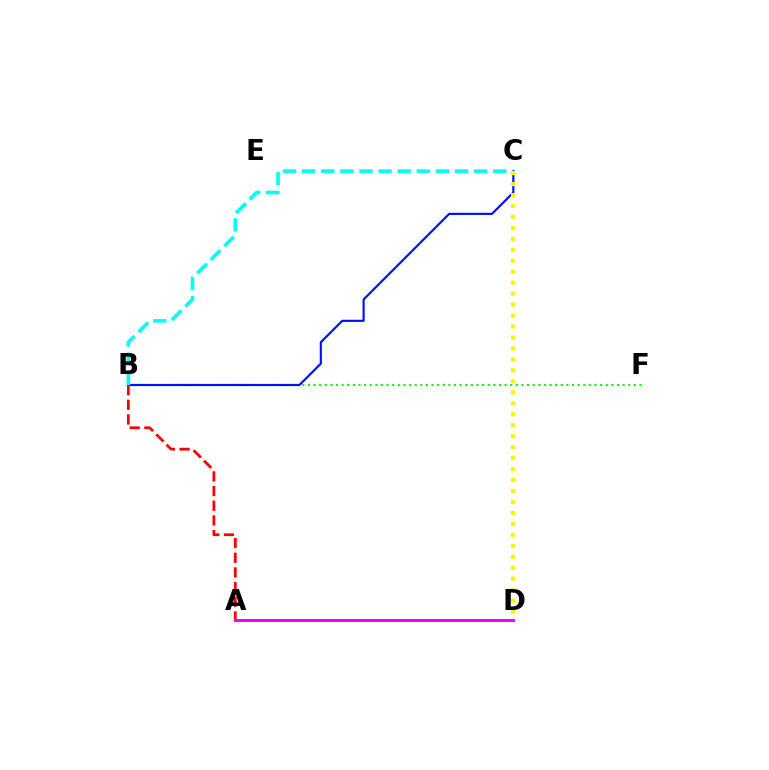{('B', 'F'): [{'color': '#08ff00', 'line_style': 'dotted', 'thickness': 1.53}], ('B', 'C'): [{'color': '#0010ff', 'line_style': 'solid', 'thickness': 1.56}, {'color': '#00fff6', 'line_style': 'dashed', 'thickness': 2.6}], ('C', 'D'): [{'color': '#fcf500', 'line_style': 'dotted', 'thickness': 2.98}], ('A', 'B'): [{'color': '#ff0000', 'line_style': 'dashed', 'thickness': 1.99}], ('A', 'D'): [{'color': '#ee00ff', 'line_style': 'solid', 'thickness': 2.12}]}